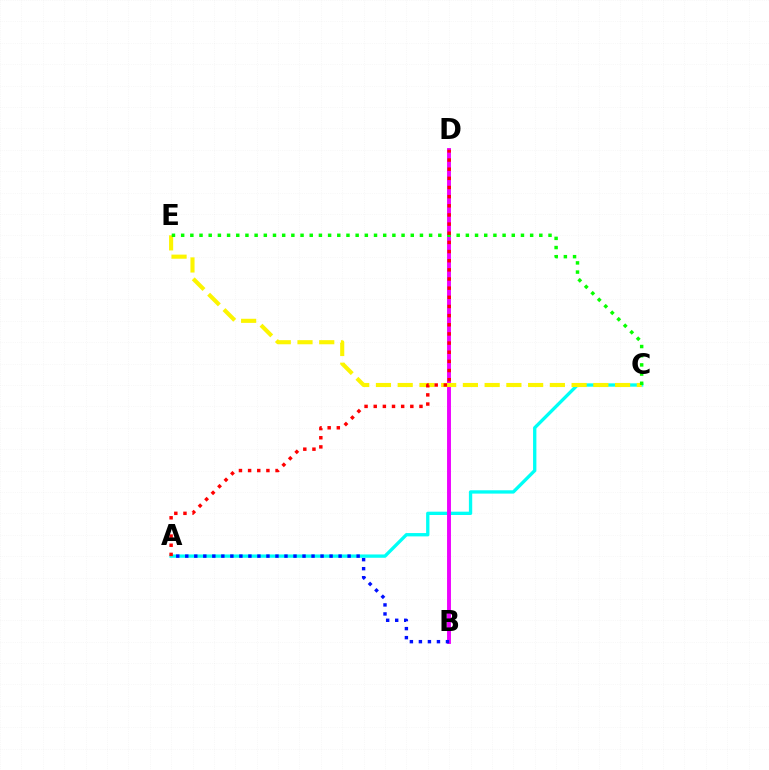{('A', 'C'): [{'color': '#00fff6', 'line_style': 'solid', 'thickness': 2.4}], ('B', 'D'): [{'color': '#ee00ff', 'line_style': 'solid', 'thickness': 2.81}], ('C', 'E'): [{'color': '#fcf500', 'line_style': 'dashed', 'thickness': 2.95}, {'color': '#08ff00', 'line_style': 'dotted', 'thickness': 2.5}], ('A', 'D'): [{'color': '#ff0000', 'line_style': 'dotted', 'thickness': 2.49}], ('A', 'B'): [{'color': '#0010ff', 'line_style': 'dotted', 'thickness': 2.45}]}